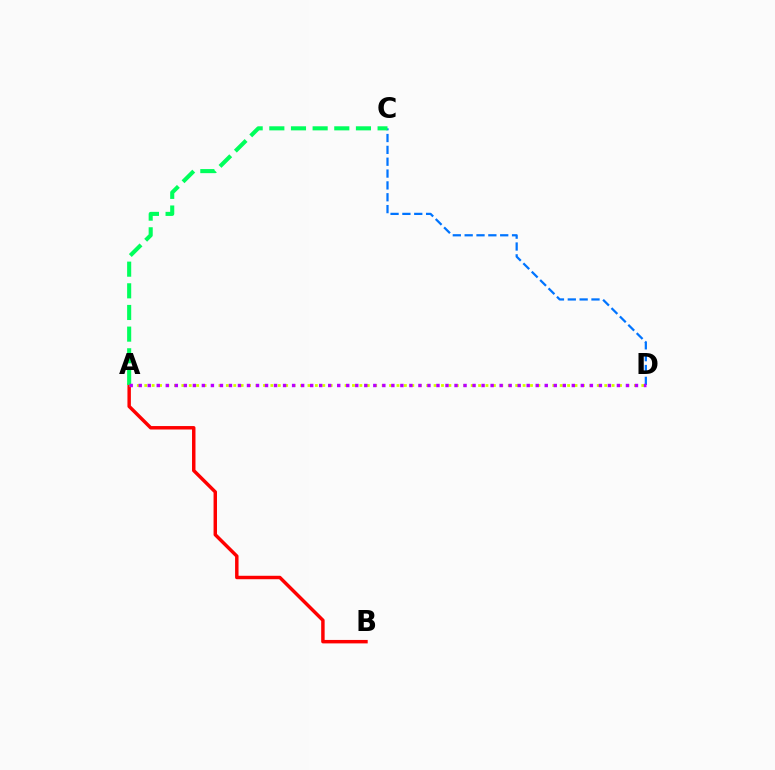{('A', 'B'): [{'color': '#ff0000', 'line_style': 'solid', 'thickness': 2.48}], ('C', 'D'): [{'color': '#0074ff', 'line_style': 'dashed', 'thickness': 1.61}], ('A', 'D'): [{'color': '#d1ff00', 'line_style': 'dotted', 'thickness': 2.02}, {'color': '#b900ff', 'line_style': 'dotted', 'thickness': 2.45}], ('A', 'C'): [{'color': '#00ff5c', 'line_style': 'dashed', 'thickness': 2.94}]}